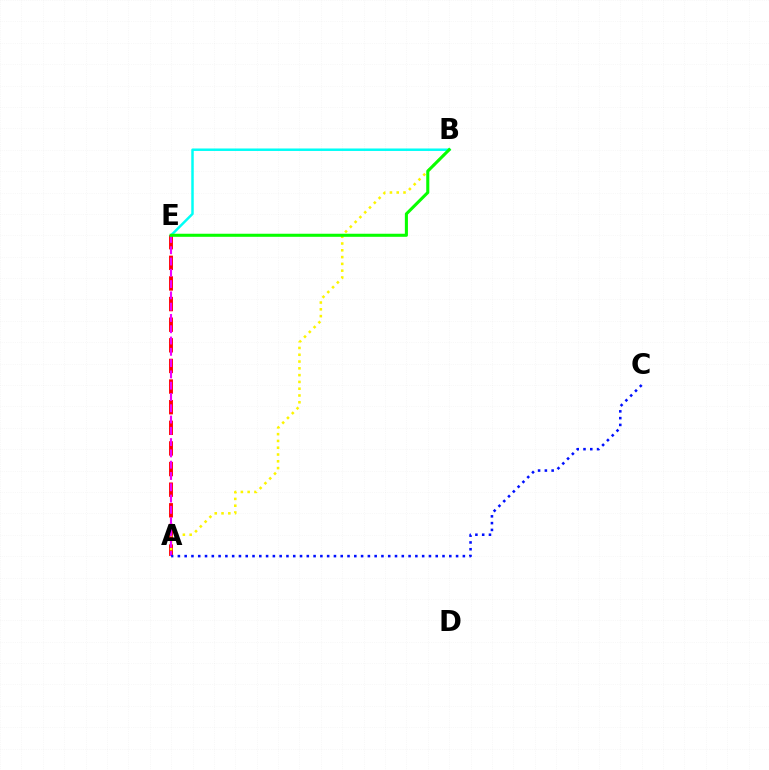{('A', 'E'): [{'color': '#ff0000', 'line_style': 'dashed', 'thickness': 2.8}, {'color': '#ee00ff', 'line_style': 'dashed', 'thickness': 1.53}], ('A', 'B'): [{'color': '#fcf500', 'line_style': 'dotted', 'thickness': 1.84}], ('B', 'E'): [{'color': '#00fff6', 'line_style': 'solid', 'thickness': 1.79}, {'color': '#08ff00', 'line_style': 'solid', 'thickness': 2.21}], ('A', 'C'): [{'color': '#0010ff', 'line_style': 'dotted', 'thickness': 1.84}]}